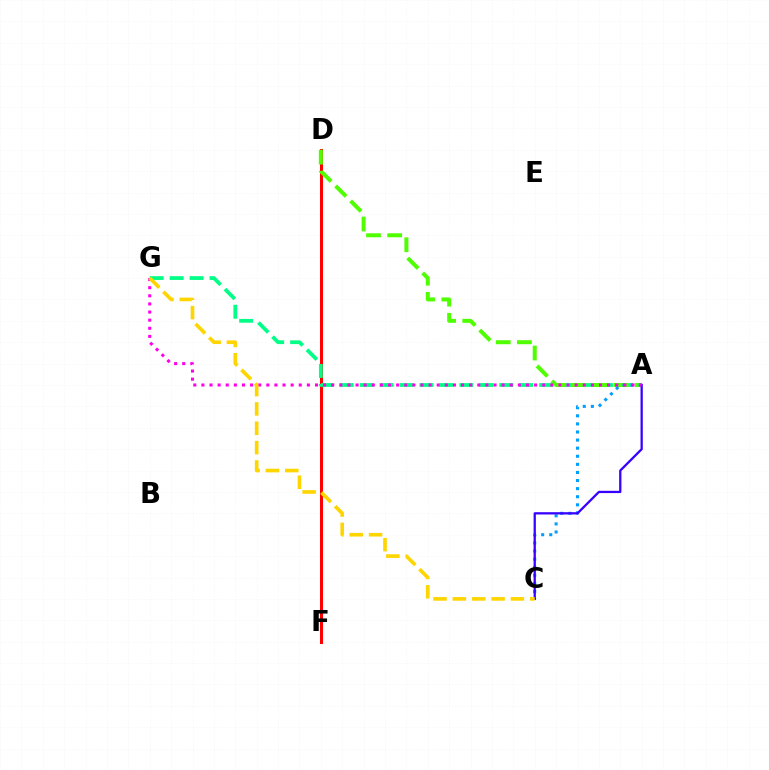{('D', 'F'): [{'color': '#ff0000', 'line_style': 'solid', 'thickness': 2.18}], ('A', 'G'): [{'color': '#00ff86', 'line_style': 'dashed', 'thickness': 2.71}, {'color': '#ff00ed', 'line_style': 'dotted', 'thickness': 2.2}], ('A', 'D'): [{'color': '#4fff00', 'line_style': 'dashed', 'thickness': 2.87}], ('A', 'C'): [{'color': '#009eff', 'line_style': 'dotted', 'thickness': 2.2}, {'color': '#3700ff', 'line_style': 'solid', 'thickness': 1.64}], ('C', 'G'): [{'color': '#ffd500', 'line_style': 'dashed', 'thickness': 2.63}]}